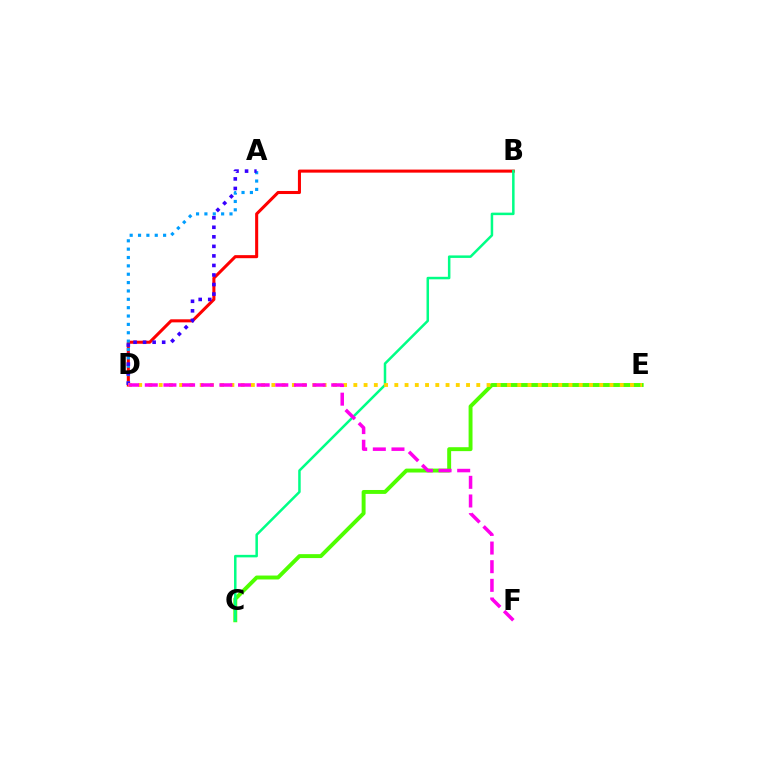{('B', 'D'): [{'color': '#ff0000', 'line_style': 'solid', 'thickness': 2.2}], ('C', 'E'): [{'color': '#4fff00', 'line_style': 'solid', 'thickness': 2.83}], ('B', 'C'): [{'color': '#00ff86', 'line_style': 'solid', 'thickness': 1.81}], ('A', 'D'): [{'color': '#009eff', 'line_style': 'dotted', 'thickness': 2.27}, {'color': '#3700ff', 'line_style': 'dotted', 'thickness': 2.59}], ('D', 'E'): [{'color': '#ffd500', 'line_style': 'dotted', 'thickness': 2.78}], ('D', 'F'): [{'color': '#ff00ed', 'line_style': 'dashed', 'thickness': 2.53}]}